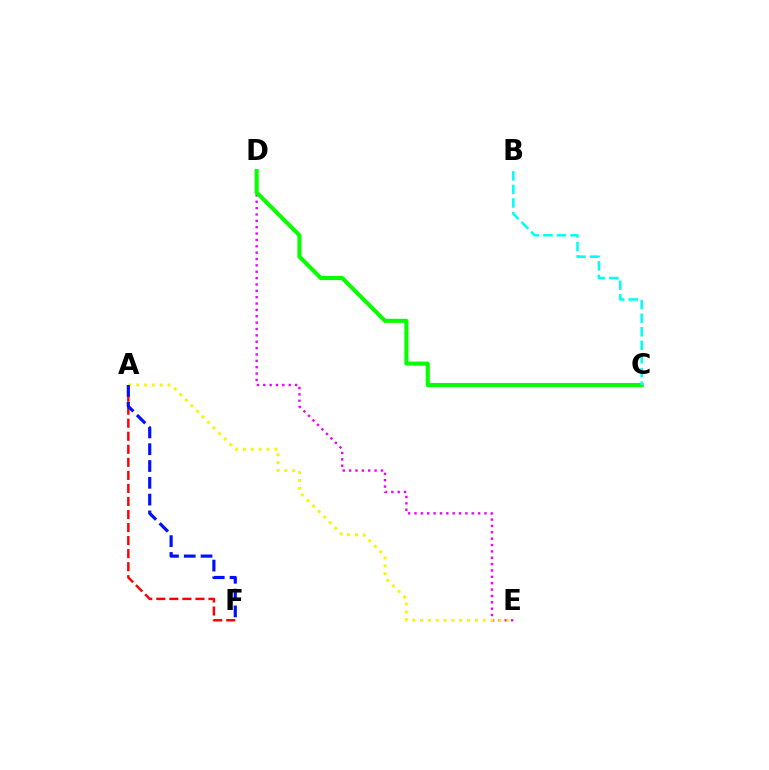{('D', 'E'): [{'color': '#ee00ff', 'line_style': 'dotted', 'thickness': 1.73}], ('C', 'D'): [{'color': '#08ff00', 'line_style': 'solid', 'thickness': 2.94}], ('B', 'C'): [{'color': '#00fff6', 'line_style': 'dashed', 'thickness': 1.85}], ('A', 'F'): [{'color': '#ff0000', 'line_style': 'dashed', 'thickness': 1.77}, {'color': '#0010ff', 'line_style': 'dashed', 'thickness': 2.28}], ('A', 'E'): [{'color': '#fcf500', 'line_style': 'dotted', 'thickness': 2.13}]}